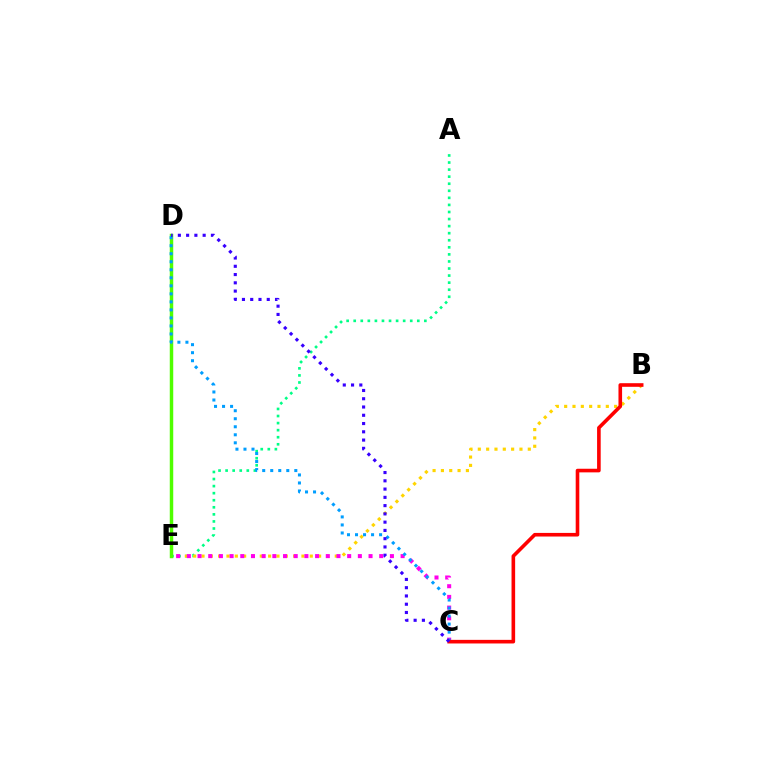{('A', 'E'): [{'color': '#00ff86', 'line_style': 'dotted', 'thickness': 1.92}], ('B', 'E'): [{'color': '#ffd500', 'line_style': 'dotted', 'thickness': 2.26}], ('C', 'E'): [{'color': '#ff00ed', 'line_style': 'dotted', 'thickness': 2.9}], ('D', 'E'): [{'color': '#4fff00', 'line_style': 'solid', 'thickness': 2.5}], ('C', 'D'): [{'color': '#009eff', 'line_style': 'dotted', 'thickness': 2.18}, {'color': '#3700ff', 'line_style': 'dotted', 'thickness': 2.25}], ('B', 'C'): [{'color': '#ff0000', 'line_style': 'solid', 'thickness': 2.6}]}